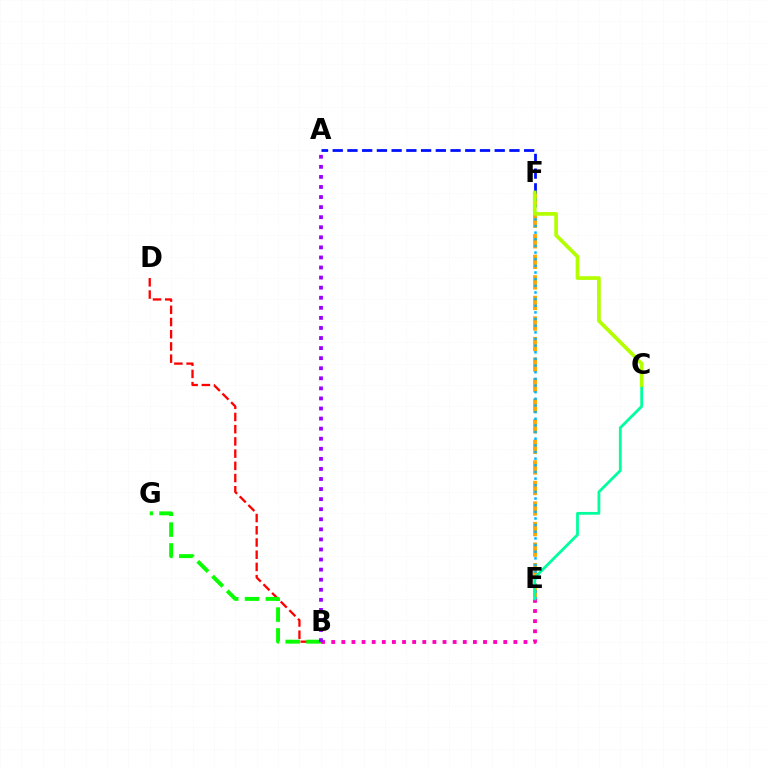{('B', 'D'): [{'color': '#ff0000', 'line_style': 'dashed', 'thickness': 1.66}], ('E', 'F'): [{'color': '#ffa500', 'line_style': 'dashed', 'thickness': 2.79}, {'color': '#00b5ff', 'line_style': 'dotted', 'thickness': 1.81}], ('A', 'F'): [{'color': '#0010ff', 'line_style': 'dashed', 'thickness': 2.0}], ('B', 'E'): [{'color': '#ff00bd', 'line_style': 'dotted', 'thickness': 2.75}], ('C', 'E'): [{'color': '#00ff9d', 'line_style': 'solid', 'thickness': 2.01}], ('B', 'G'): [{'color': '#08ff00', 'line_style': 'dashed', 'thickness': 2.83}], ('A', 'B'): [{'color': '#9b00ff', 'line_style': 'dotted', 'thickness': 2.74}], ('C', 'F'): [{'color': '#b3ff00', 'line_style': 'solid', 'thickness': 2.68}]}